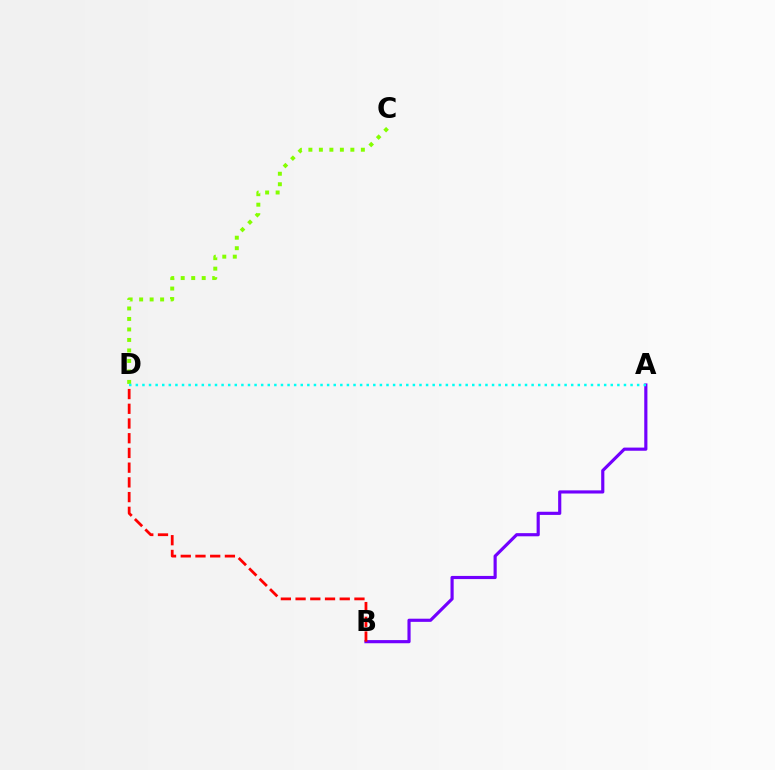{('A', 'B'): [{'color': '#7200ff', 'line_style': 'solid', 'thickness': 2.27}], ('C', 'D'): [{'color': '#84ff00', 'line_style': 'dotted', 'thickness': 2.85}], ('A', 'D'): [{'color': '#00fff6', 'line_style': 'dotted', 'thickness': 1.79}], ('B', 'D'): [{'color': '#ff0000', 'line_style': 'dashed', 'thickness': 2.0}]}